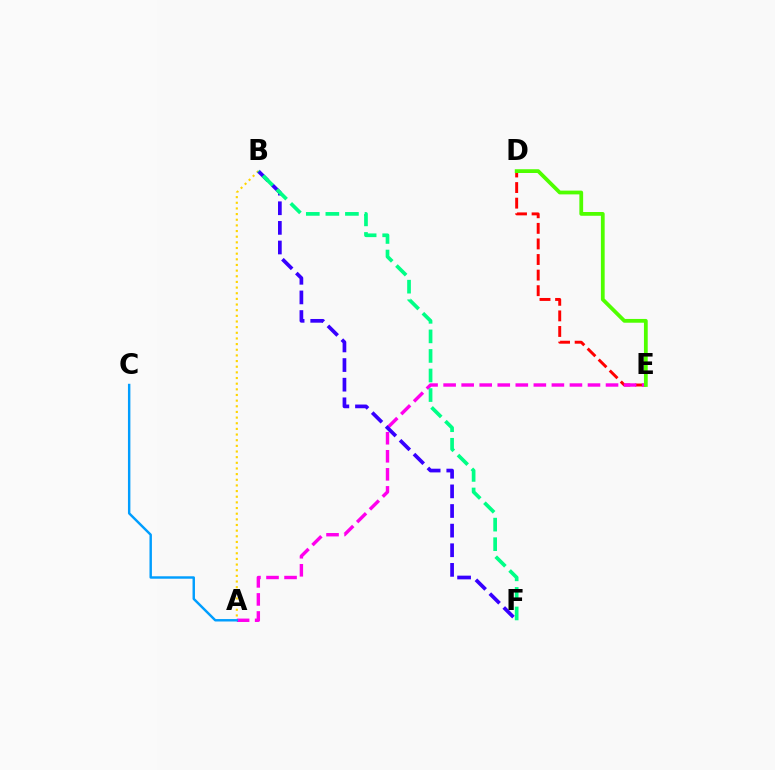{('A', 'B'): [{'color': '#ffd500', 'line_style': 'dotted', 'thickness': 1.54}], ('D', 'E'): [{'color': '#ff0000', 'line_style': 'dashed', 'thickness': 2.12}, {'color': '#4fff00', 'line_style': 'solid', 'thickness': 2.72}], ('A', 'E'): [{'color': '#ff00ed', 'line_style': 'dashed', 'thickness': 2.45}], ('A', 'C'): [{'color': '#009eff', 'line_style': 'solid', 'thickness': 1.75}], ('B', 'F'): [{'color': '#3700ff', 'line_style': 'dashed', 'thickness': 2.67}, {'color': '#00ff86', 'line_style': 'dashed', 'thickness': 2.66}]}